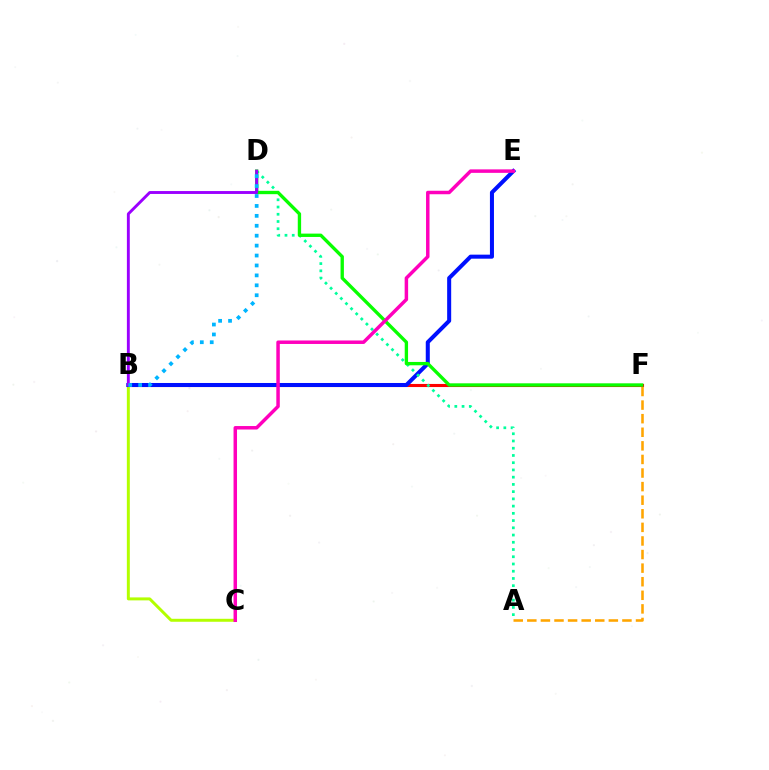{('B', 'F'): [{'color': '#ff0000', 'line_style': 'solid', 'thickness': 2.23}], ('B', 'C'): [{'color': '#b3ff00', 'line_style': 'solid', 'thickness': 2.14}], ('B', 'E'): [{'color': '#0010ff', 'line_style': 'solid', 'thickness': 2.9}], ('A', 'D'): [{'color': '#00ff9d', 'line_style': 'dotted', 'thickness': 1.97}], ('A', 'F'): [{'color': '#ffa500', 'line_style': 'dashed', 'thickness': 1.85}], ('D', 'F'): [{'color': '#08ff00', 'line_style': 'solid', 'thickness': 2.41}], ('B', 'D'): [{'color': '#9b00ff', 'line_style': 'solid', 'thickness': 2.09}, {'color': '#00b5ff', 'line_style': 'dotted', 'thickness': 2.7}], ('C', 'E'): [{'color': '#ff00bd', 'line_style': 'solid', 'thickness': 2.51}]}